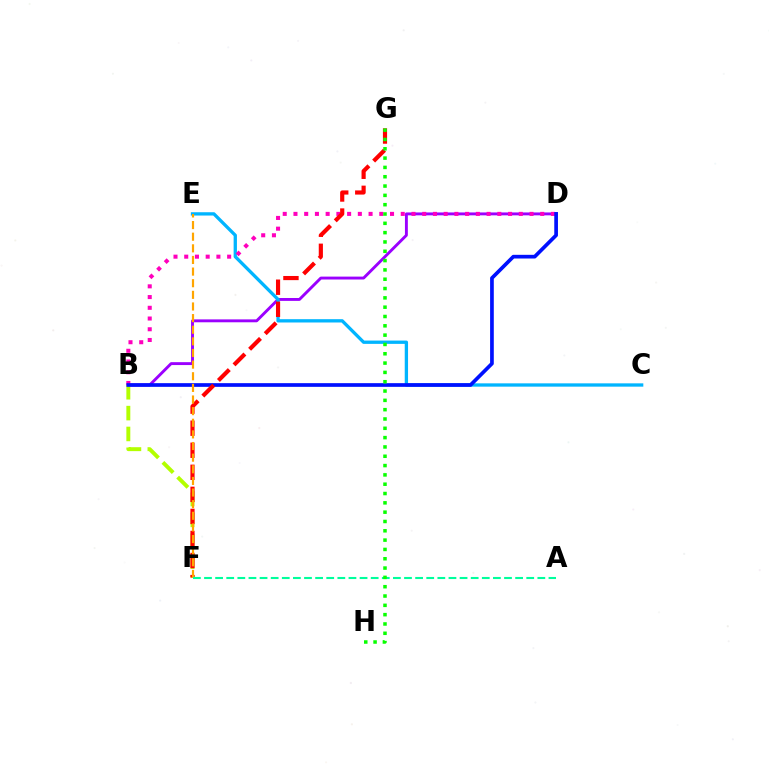{('B', 'D'): [{'color': '#9b00ff', 'line_style': 'solid', 'thickness': 2.08}, {'color': '#ff00bd', 'line_style': 'dotted', 'thickness': 2.92}, {'color': '#0010ff', 'line_style': 'solid', 'thickness': 2.66}], ('C', 'E'): [{'color': '#00b5ff', 'line_style': 'solid', 'thickness': 2.38}], ('B', 'F'): [{'color': '#b3ff00', 'line_style': 'dashed', 'thickness': 2.83}], ('F', 'G'): [{'color': '#ff0000', 'line_style': 'dashed', 'thickness': 3.0}], ('E', 'F'): [{'color': '#ffa500', 'line_style': 'dashed', 'thickness': 1.58}], ('A', 'F'): [{'color': '#00ff9d', 'line_style': 'dashed', 'thickness': 1.51}], ('G', 'H'): [{'color': '#08ff00', 'line_style': 'dotted', 'thickness': 2.53}]}